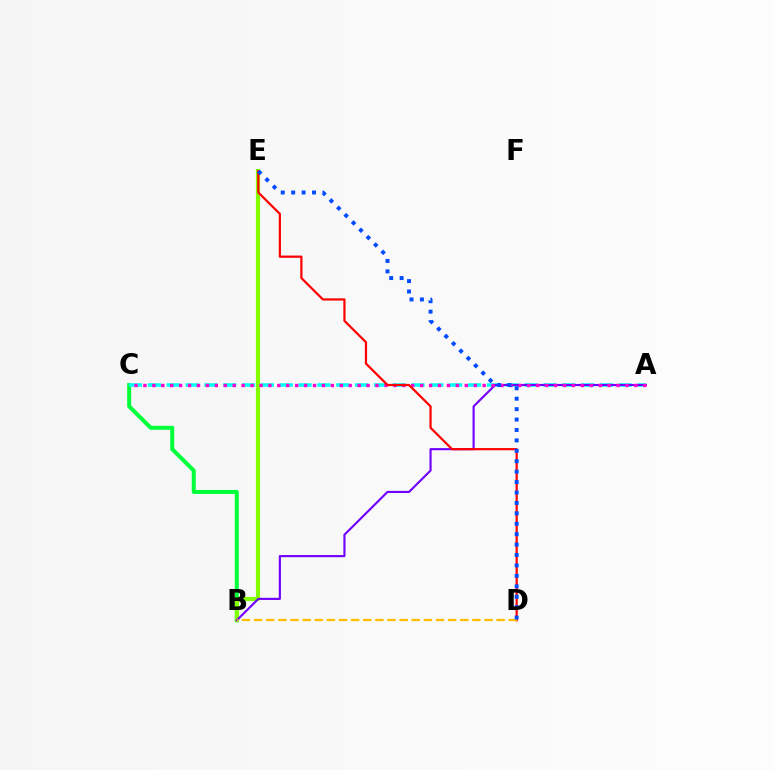{('B', 'C'): [{'color': '#00ff39', 'line_style': 'solid', 'thickness': 2.87}], ('B', 'E'): [{'color': '#84ff00', 'line_style': 'solid', 'thickness': 3.0}], ('A', 'C'): [{'color': '#00fff6', 'line_style': 'dashed', 'thickness': 2.56}, {'color': '#ff00cf', 'line_style': 'dotted', 'thickness': 2.43}], ('A', 'B'): [{'color': '#7200ff', 'line_style': 'solid', 'thickness': 1.54}], ('D', 'E'): [{'color': '#ff0000', 'line_style': 'solid', 'thickness': 1.6}, {'color': '#004bff', 'line_style': 'dotted', 'thickness': 2.83}], ('B', 'D'): [{'color': '#ffbd00', 'line_style': 'dashed', 'thickness': 1.65}]}